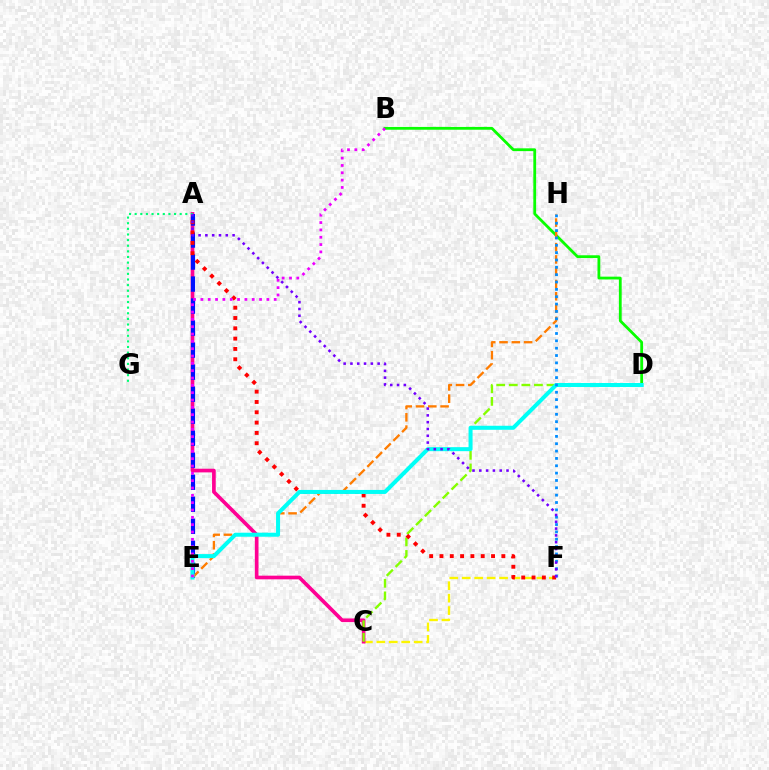{('C', 'F'): [{'color': '#fcf500', 'line_style': 'dashed', 'thickness': 1.69}], ('B', 'D'): [{'color': '#08ff00', 'line_style': 'solid', 'thickness': 2.01}], ('A', 'C'): [{'color': '#ff0094', 'line_style': 'solid', 'thickness': 2.64}], ('C', 'D'): [{'color': '#84ff00', 'line_style': 'dashed', 'thickness': 1.71}], ('A', 'E'): [{'color': '#0010ff', 'line_style': 'dashed', 'thickness': 2.99}], ('E', 'H'): [{'color': '#ff7c00', 'line_style': 'dashed', 'thickness': 1.67}], ('A', 'F'): [{'color': '#ff0000', 'line_style': 'dotted', 'thickness': 2.8}, {'color': '#7200ff', 'line_style': 'dotted', 'thickness': 1.85}], ('A', 'G'): [{'color': '#00ff74', 'line_style': 'dotted', 'thickness': 1.53}], ('D', 'E'): [{'color': '#00fff6', 'line_style': 'solid', 'thickness': 2.89}], ('F', 'H'): [{'color': '#008cff', 'line_style': 'dotted', 'thickness': 2.0}], ('B', 'E'): [{'color': '#ee00ff', 'line_style': 'dotted', 'thickness': 1.99}]}